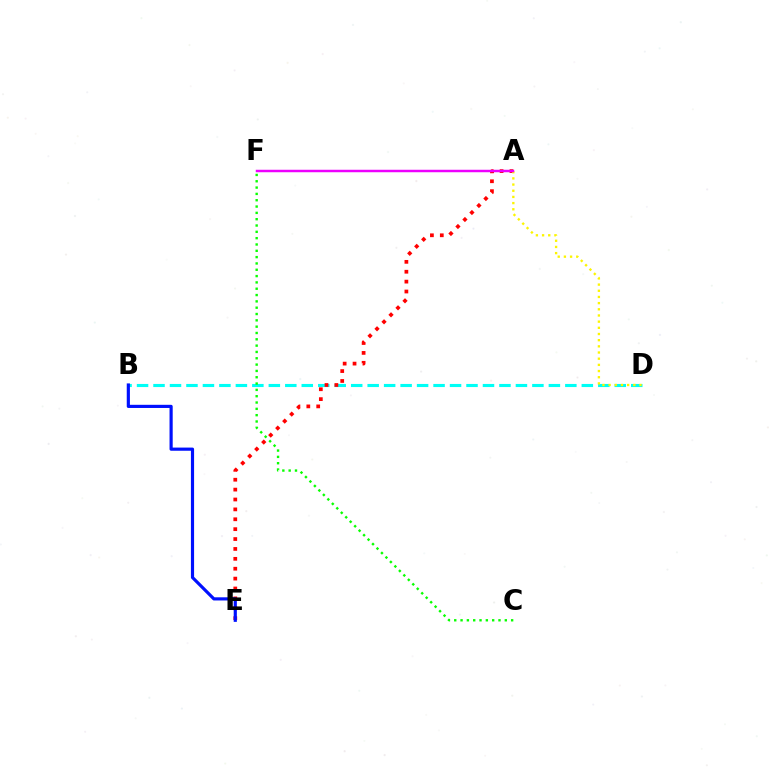{('B', 'D'): [{'color': '#00fff6', 'line_style': 'dashed', 'thickness': 2.24}], ('A', 'E'): [{'color': '#ff0000', 'line_style': 'dotted', 'thickness': 2.69}], ('A', 'D'): [{'color': '#fcf500', 'line_style': 'dotted', 'thickness': 1.68}], ('C', 'F'): [{'color': '#08ff00', 'line_style': 'dotted', 'thickness': 1.72}], ('B', 'E'): [{'color': '#0010ff', 'line_style': 'solid', 'thickness': 2.28}], ('A', 'F'): [{'color': '#ee00ff', 'line_style': 'solid', 'thickness': 1.78}]}